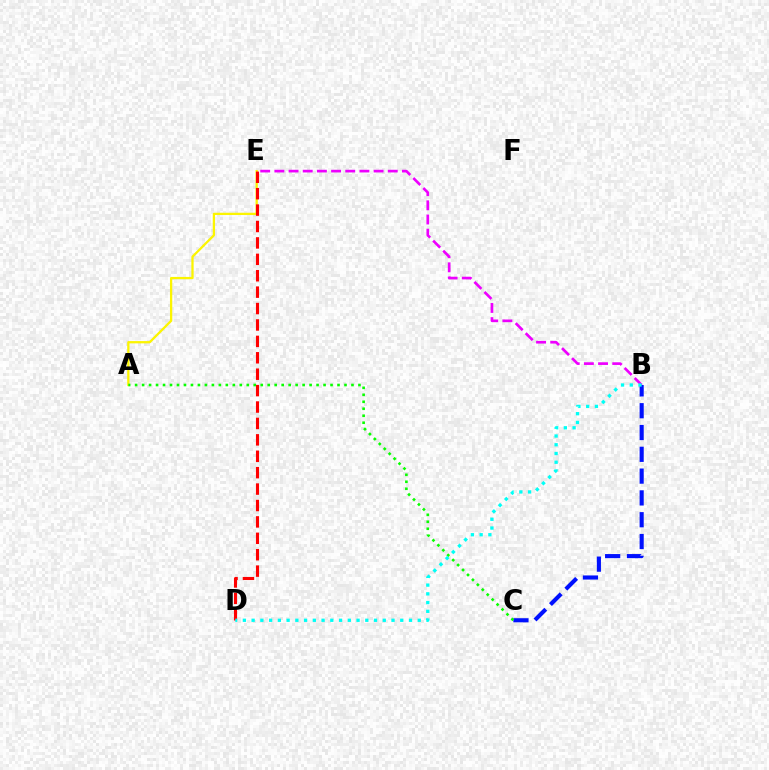{('A', 'E'): [{'color': '#fcf500', 'line_style': 'solid', 'thickness': 1.64}], ('B', 'E'): [{'color': '#ee00ff', 'line_style': 'dashed', 'thickness': 1.93}], ('B', 'C'): [{'color': '#0010ff', 'line_style': 'dashed', 'thickness': 2.96}], ('A', 'C'): [{'color': '#08ff00', 'line_style': 'dotted', 'thickness': 1.9}], ('D', 'E'): [{'color': '#ff0000', 'line_style': 'dashed', 'thickness': 2.23}], ('B', 'D'): [{'color': '#00fff6', 'line_style': 'dotted', 'thickness': 2.38}]}